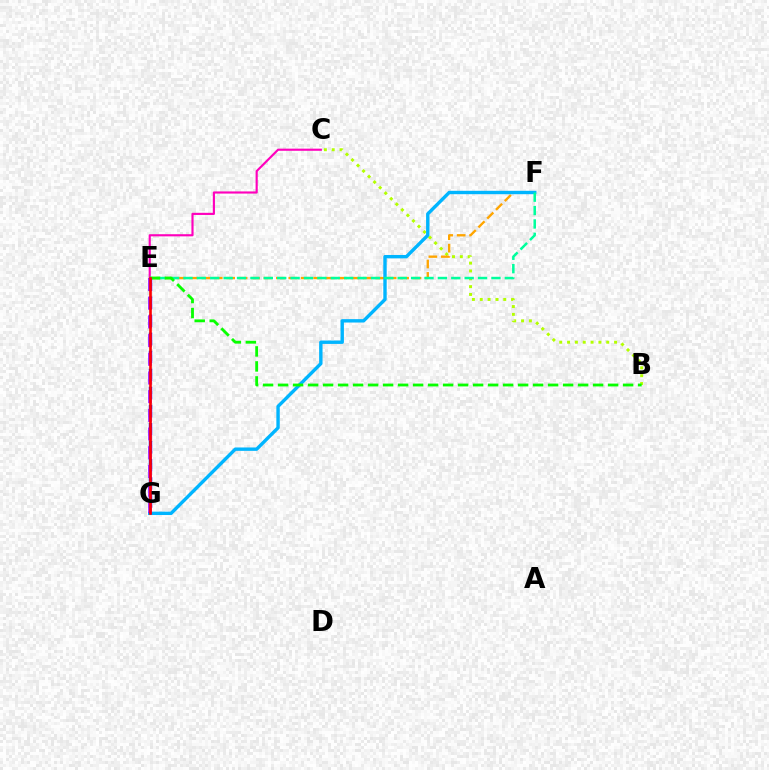{('C', 'E'): [{'color': '#ff00bd', 'line_style': 'solid', 'thickness': 1.55}], ('B', 'C'): [{'color': '#b3ff00', 'line_style': 'dotted', 'thickness': 2.13}], ('E', 'F'): [{'color': '#ffa500', 'line_style': 'dashed', 'thickness': 1.69}, {'color': '#00ff9d', 'line_style': 'dashed', 'thickness': 1.82}], ('F', 'G'): [{'color': '#00b5ff', 'line_style': 'solid', 'thickness': 2.44}], ('E', 'G'): [{'color': '#0010ff', 'line_style': 'dashed', 'thickness': 2.45}, {'color': '#9b00ff', 'line_style': 'dashed', 'thickness': 2.54}, {'color': '#ff0000', 'line_style': 'solid', 'thickness': 1.89}], ('B', 'E'): [{'color': '#08ff00', 'line_style': 'dashed', 'thickness': 2.04}]}